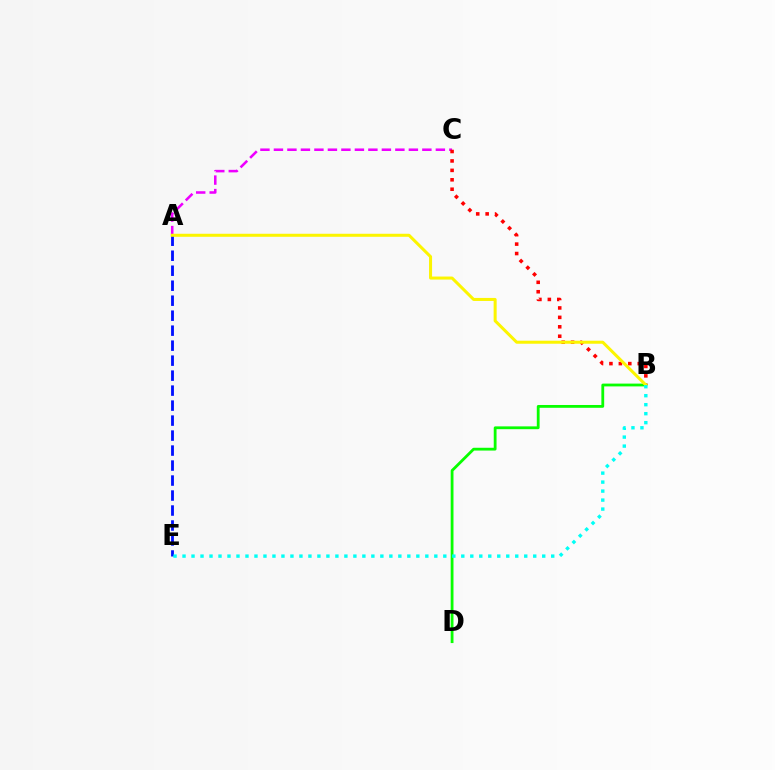{('A', 'C'): [{'color': '#ee00ff', 'line_style': 'dashed', 'thickness': 1.83}], ('A', 'E'): [{'color': '#0010ff', 'line_style': 'dashed', 'thickness': 2.04}], ('B', 'C'): [{'color': '#ff0000', 'line_style': 'dotted', 'thickness': 2.56}], ('B', 'D'): [{'color': '#08ff00', 'line_style': 'solid', 'thickness': 2.02}], ('A', 'B'): [{'color': '#fcf500', 'line_style': 'solid', 'thickness': 2.18}], ('B', 'E'): [{'color': '#00fff6', 'line_style': 'dotted', 'thickness': 2.44}]}